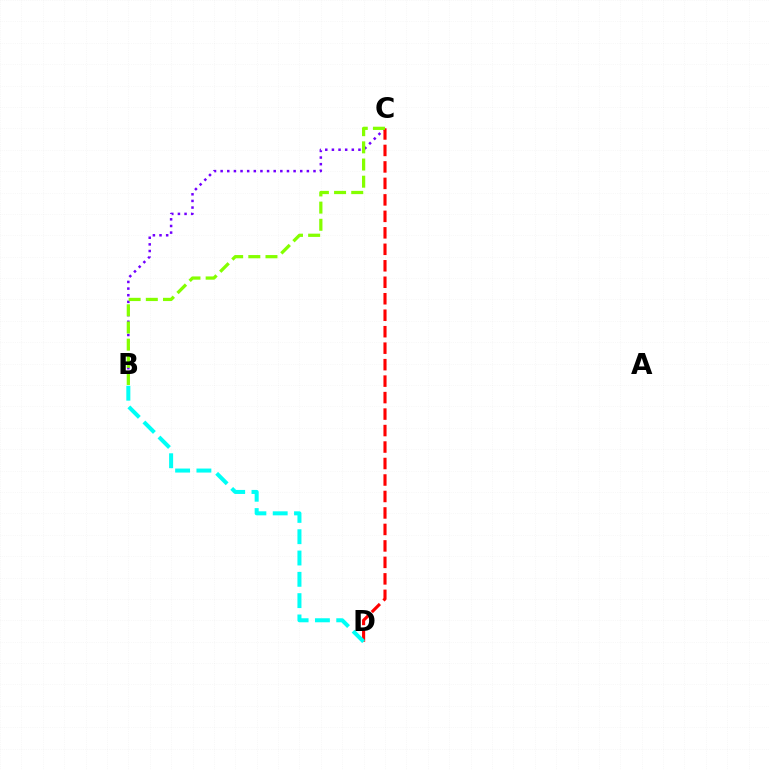{('B', 'C'): [{'color': '#7200ff', 'line_style': 'dotted', 'thickness': 1.8}, {'color': '#84ff00', 'line_style': 'dashed', 'thickness': 2.33}], ('C', 'D'): [{'color': '#ff0000', 'line_style': 'dashed', 'thickness': 2.24}], ('B', 'D'): [{'color': '#00fff6', 'line_style': 'dashed', 'thickness': 2.89}]}